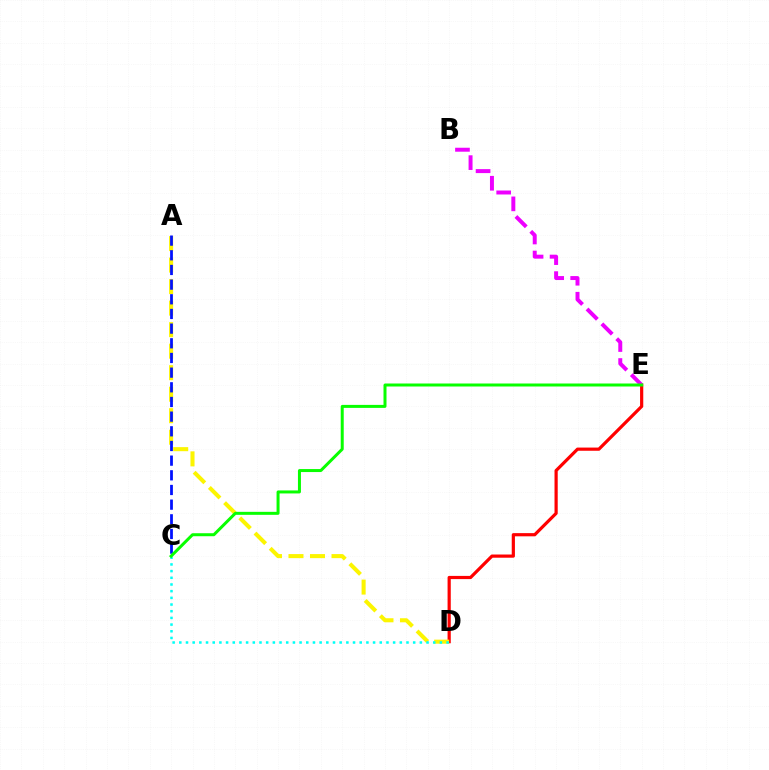{('D', 'E'): [{'color': '#ff0000', 'line_style': 'solid', 'thickness': 2.3}], ('B', 'E'): [{'color': '#ee00ff', 'line_style': 'dashed', 'thickness': 2.85}], ('A', 'D'): [{'color': '#fcf500', 'line_style': 'dashed', 'thickness': 2.92}], ('A', 'C'): [{'color': '#0010ff', 'line_style': 'dashed', 'thickness': 1.99}], ('C', 'D'): [{'color': '#00fff6', 'line_style': 'dotted', 'thickness': 1.82}], ('C', 'E'): [{'color': '#08ff00', 'line_style': 'solid', 'thickness': 2.16}]}